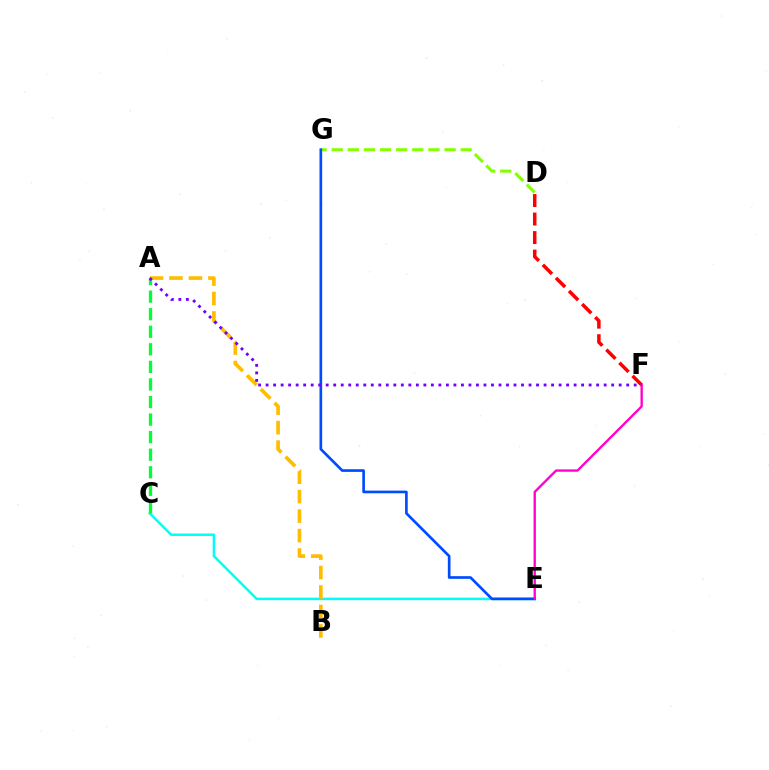{('D', 'G'): [{'color': '#84ff00', 'line_style': 'dashed', 'thickness': 2.19}], ('C', 'E'): [{'color': '#00fff6', 'line_style': 'solid', 'thickness': 1.8}], ('E', 'G'): [{'color': '#004bff', 'line_style': 'solid', 'thickness': 1.92}], ('A', 'B'): [{'color': '#ffbd00', 'line_style': 'dashed', 'thickness': 2.64}], ('D', 'F'): [{'color': '#ff0000', 'line_style': 'dashed', 'thickness': 2.52}], ('A', 'C'): [{'color': '#00ff39', 'line_style': 'dashed', 'thickness': 2.39}], ('E', 'F'): [{'color': '#ff00cf', 'line_style': 'solid', 'thickness': 1.68}], ('A', 'F'): [{'color': '#7200ff', 'line_style': 'dotted', 'thickness': 2.04}]}